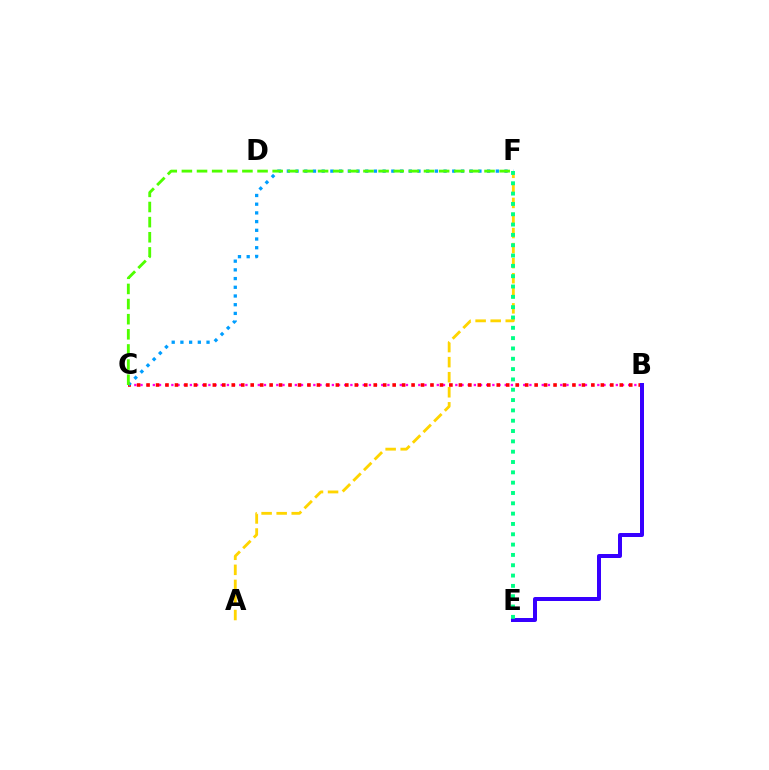{('B', 'C'): [{'color': '#ff00ed', 'line_style': 'dotted', 'thickness': 1.68}, {'color': '#ff0000', 'line_style': 'dotted', 'thickness': 2.57}], ('C', 'F'): [{'color': '#009eff', 'line_style': 'dotted', 'thickness': 2.37}, {'color': '#4fff00', 'line_style': 'dashed', 'thickness': 2.06}], ('A', 'F'): [{'color': '#ffd500', 'line_style': 'dashed', 'thickness': 2.05}], ('B', 'E'): [{'color': '#3700ff', 'line_style': 'solid', 'thickness': 2.88}], ('E', 'F'): [{'color': '#00ff86', 'line_style': 'dotted', 'thickness': 2.8}]}